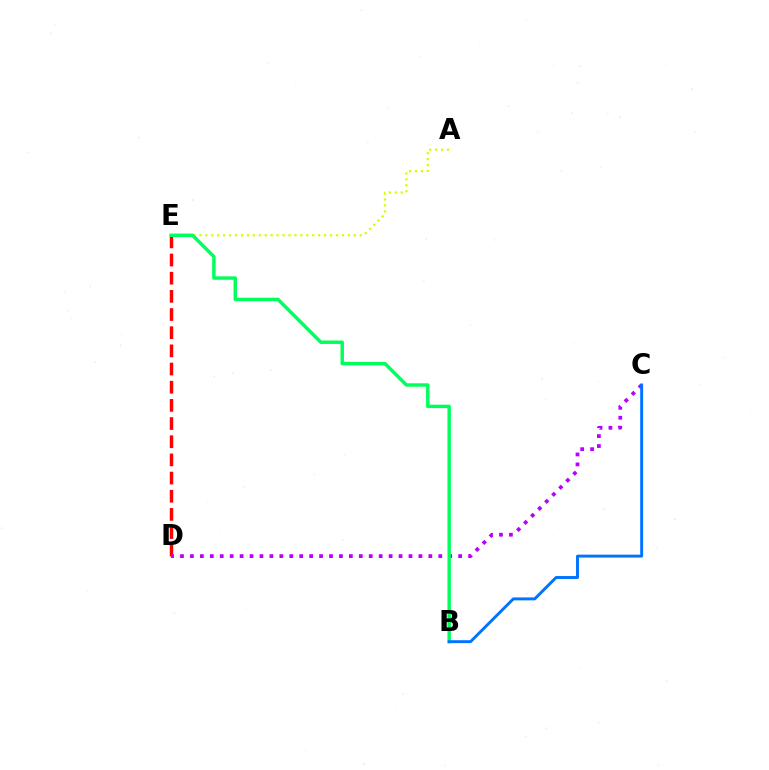{('D', 'E'): [{'color': '#ff0000', 'line_style': 'dashed', 'thickness': 2.47}], ('A', 'E'): [{'color': '#d1ff00', 'line_style': 'dotted', 'thickness': 1.61}], ('C', 'D'): [{'color': '#b900ff', 'line_style': 'dotted', 'thickness': 2.7}], ('B', 'E'): [{'color': '#00ff5c', 'line_style': 'solid', 'thickness': 2.48}], ('B', 'C'): [{'color': '#0074ff', 'line_style': 'solid', 'thickness': 2.11}]}